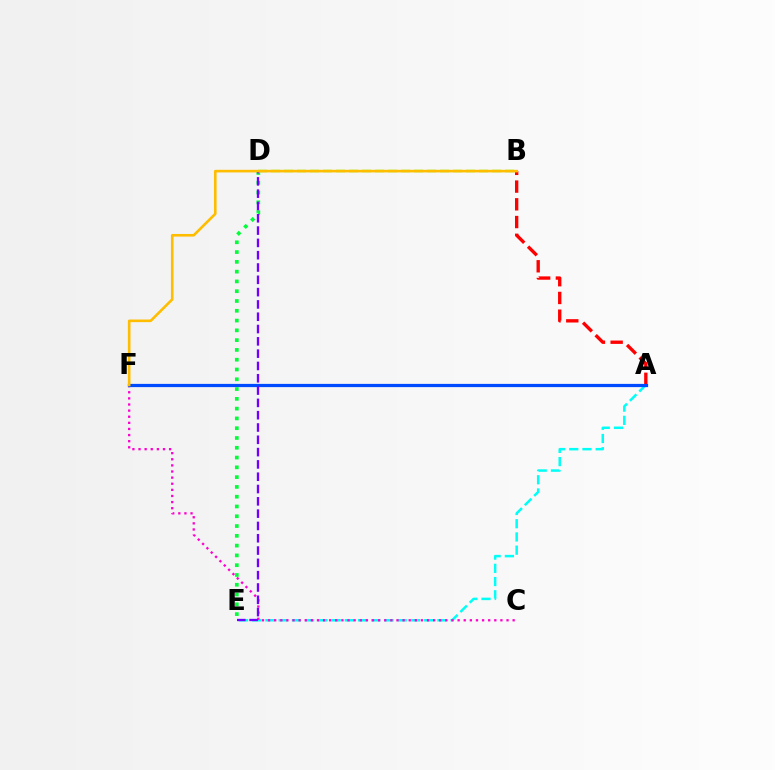{('A', 'B'): [{'color': '#ff0000', 'line_style': 'dashed', 'thickness': 2.41}], ('A', 'E'): [{'color': '#00fff6', 'line_style': 'dashed', 'thickness': 1.8}], ('C', 'F'): [{'color': '#ff00cf', 'line_style': 'dotted', 'thickness': 1.66}], ('B', 'D'): [{'color': '#84ff00', 'line_style': 'dashed', 'thickness': 1.77}], ('A', 'F'): [{'color': '#004bff', 'line_style': 'solid', 'thickness': 2.33}], ('D', 'E'): [{'color': '#00ff39', 'line_style': 'dotted', 'thickness': 2.66}, {'color': '#7200ff', 'line_style': 'dashed', 'thickness': 1.67}], ('B', 'F'): [{'color': '#ffbd00', 'line_style': 'solid', 'thickness': 1.88}]}